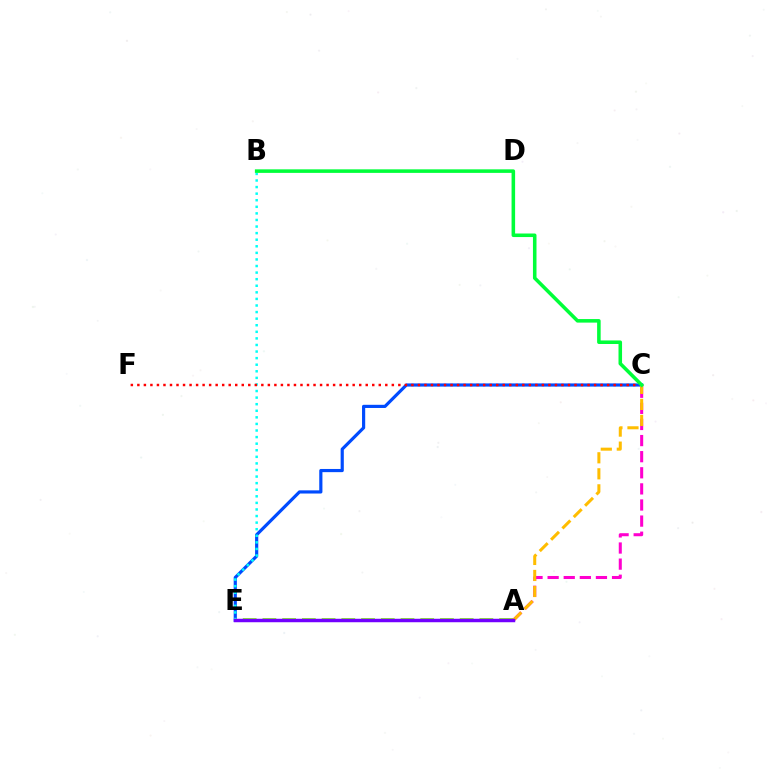{('C', 'E'): [{'color': '#004bff', 'line_style': 'solid', 'thickness': 2.29}], ('A', 'E'): [{'color': '#84ff00', 'line_style': 'dashed', 'thickness': 2.68}, {'color': '#7200ff', 'line_style': 'solid', 'thickness': 2.5}], ('B', 'E'): [{'color': '#00fff6', 'line_style': 'dotted', 'thickness': 1.79}], ('C', 'F'): [{'color': '#ff0000', 'line_style': 'dotted', 'thickness': 1.77}], ('A', 'C'): [{'color': '#ff00cf', 'line_style': 'dashed', 'thickness': 2.19}, {'color': '#ffbd00', 'line_style': 'dashed', 'thickness': 2.18}], ('B', 'C'): [{'color': '#00ff39', 'line_style': 'solid', 'thickness': 2.56}]}